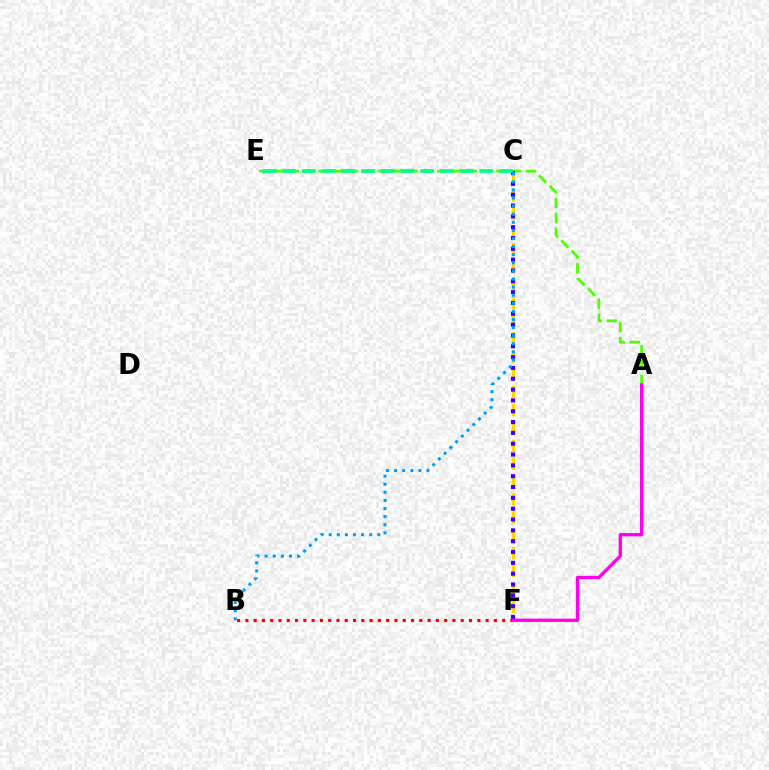{('C', 'F'): [{'color': '#ffd500', 'line_style': 'dashed', 'thickness': 2.43}, {'color': '#3700ff', 'line_style': 'dotted', 'thickness': 2.94}], ('B', 'F'): [{'color': '#ff0000', 'line_style': 'dotted', 'thickness': 2.25}], ('A', 'E'): [{'color': '#4fff00', 'line_style': 'dashed', 'thickness': 2.01}], ('A', 'F'): [{'color': '#ff00ed', 'line_style': 'solid', 'thickness': 2.39}], ('C', 'E'): [{'color': '#00ff86', 'line_style': 'dashed', 'thickness': 2.68}], ('B', 'C'): [{'color': '#009eff', 'line_style': 'dotted', 'thickness': 2.2}]}